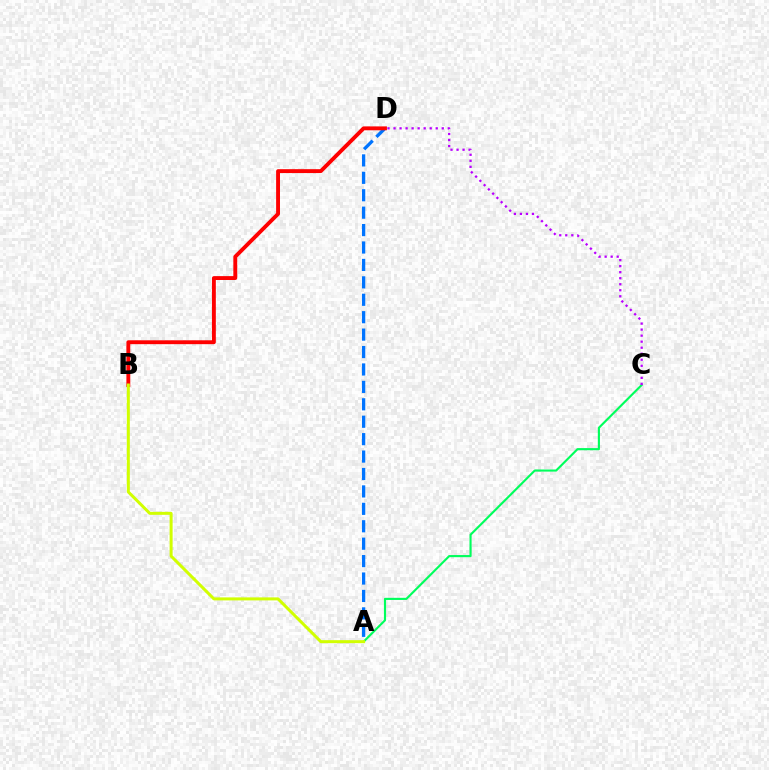{('A', 'D'): [{'color': '#0074ff', 'line_style': 'dashed', 'thickness': 2.37}], ('A', 'C'): [{'color': '#00ff5c', 'line_style': 'solid', 'thickness': 1.54}], ('B', 'D'): [{'color': '#ff0000', 'line_style': 'solid', 'thickness': 2.79}], ('C', 'D'): [{'color': '#b900ff', 'line_style': 'dotted', 'thickness': 1.64}], ('A', 'B'): [{'color': '#d1ff00', 'line_style': 'solid', 'thickness': 2.15}]}